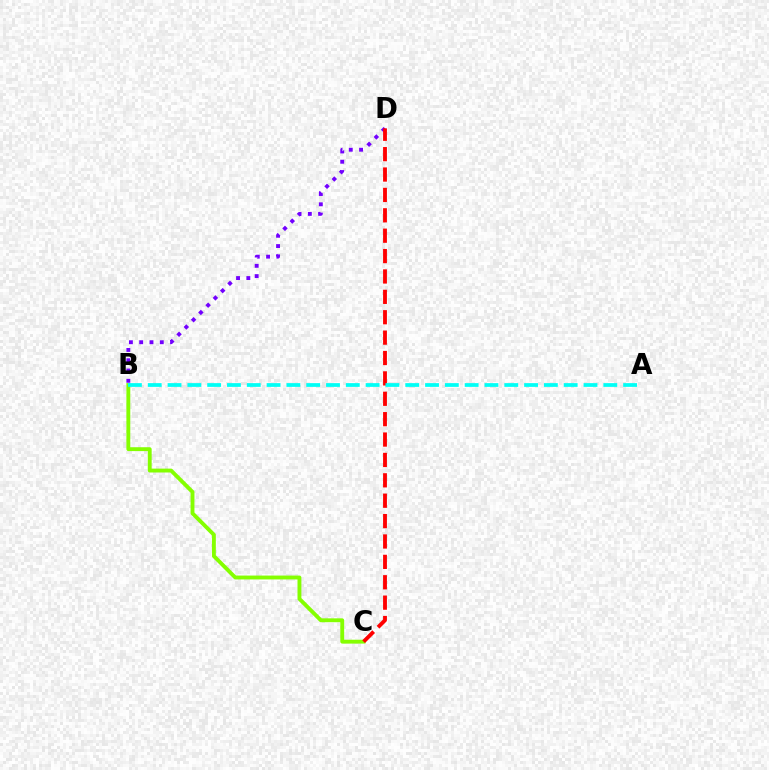{('B', 'C'): [{'color': '#84ff00', 'line_style': 'solid', 'thickness': 2.79}], ('B', 'D'): [{'color': '#7200ff', 'line_style': 'dotted', 'thickness': 2.79}], ('C', 'D'): [{'color': '#ff0000', 'line_style': 'dashed', 'thickness': 2.77}], ('A', 'B'): [{'color': '#00fff6', 'line_style': 'dashed', 'thickness': 2.69}]}